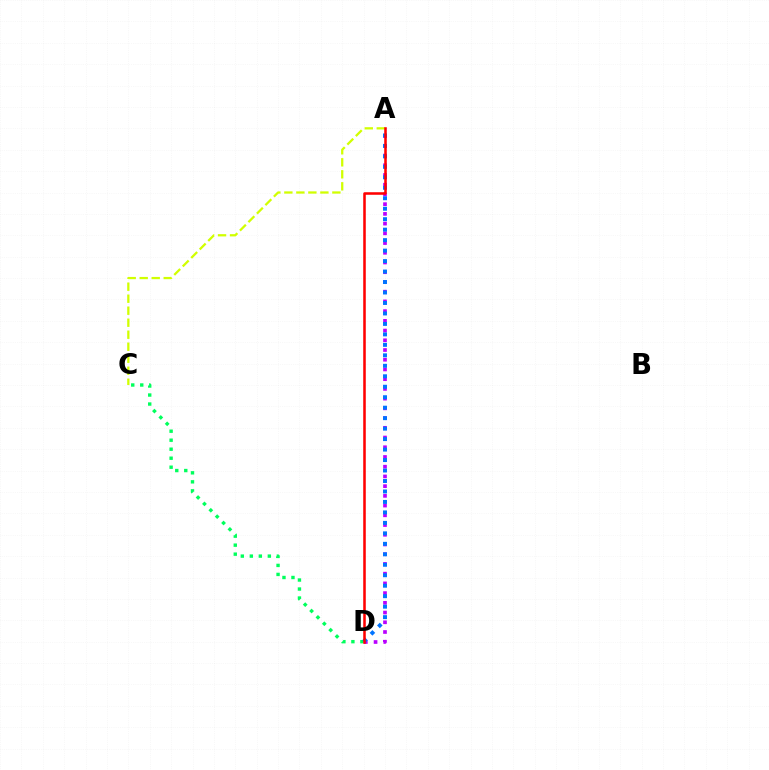{('A', 'D'): [{'color': '#b900ff', 'line_style': 'dotted', 'thickness': 2.64}, {'color': '#0074ff', 'line_style': 'dotted', 'thickness': 2.85}, {'color': '#ff0000', 'line_style': 'solid', 'thickness': 1.83}], ('C', 'D'): [{'color': '#00ff5c', 'line_style': 'dotted', 'thickness': 2.45}], ('A', 'C'): [{'color': '#d1ff00', 'line_style': 'dashed', 'thickness': 1.63}]}